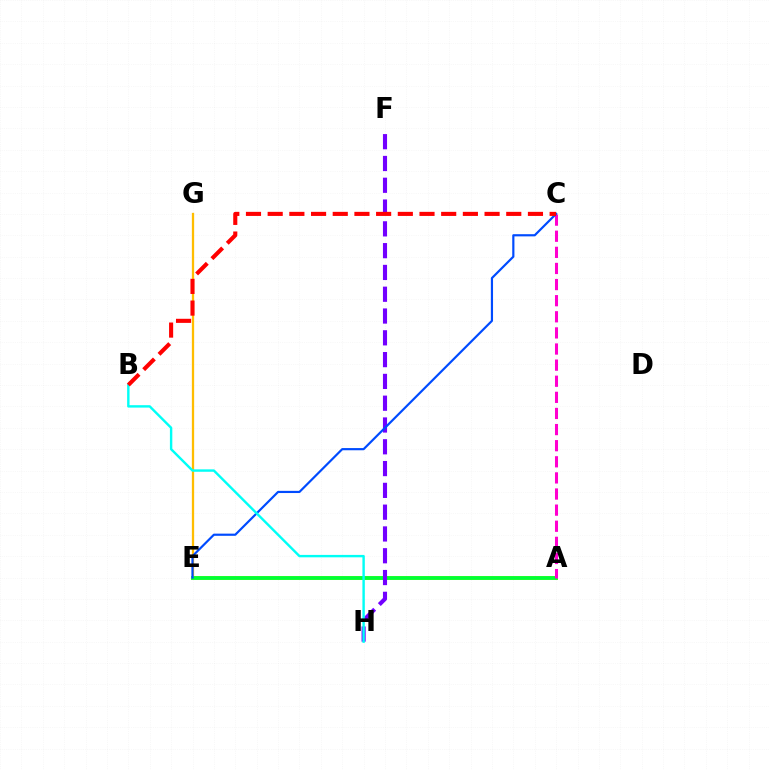{('E', 'G'): [{'color': '#ffbd00', 'line_style': 'solid', 'thickness': 1.64}], ('A', 'E'): [{'color': '#84ff00', 'line_style': 'solid', 'thickness': 2.83}, {'color': '#00ff39', 'line_style': 'solid', 'thickness': 2.59}], ('A', 'C'): [{'color': '#ff00cf', 'line_style': 'dashed', 'thickness': 2.19}], ('F', 'H'): [{'color': '#7200ff', 'line_style': 'dashed', 'thickness': 2.96}], ('C', 'E'): [{'color': '#004bff', 'line_style': 'solid', 'thickness': 1.57}], ('B', 'H'): [{'color': '#00fff6', 'line_style': 'solid', 'thickness': 1.74}], ('B', 'C'): [{'color': '#ff0000', 'line_style': 'dashed', 'thickness': 2.95}]}